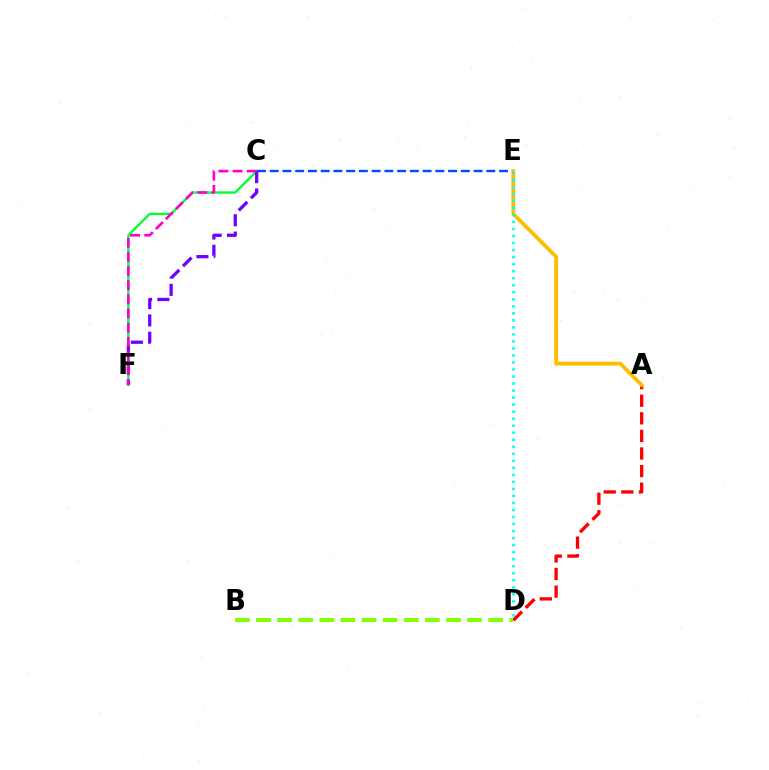{('C', 'F'): [{'color': '#00ff39', 'line_style': 'solid', 'thickness': 1.7}, {'color': '#7200ff', 'line_style': 'dashed', 'thickness': 2.35}, {'color': '#ff00cf', 'line_style': 'dashed', 'thickness': 1.92}], ('C', 'E'): [{'color': '#004bff', 'line_style': 'dashed', 'thickness': 1.73}], ('A', 'D'): [{'color': '#ff0000', 'line_style': 'dashed', 'thickness': 2.39}], ('A', 'E'): [{'color': '#ffbd00', 'line_style': 'solid', 'thickness': 2.74}], ('D', 'E'): [{'color': '#00fff6', 'line_style': 'dotted', 'thickness': 1.91}], ('B', 'D'): [{'color': '#84ff00', 'line_style': 'dashed', 'thickness': 2.87}]}